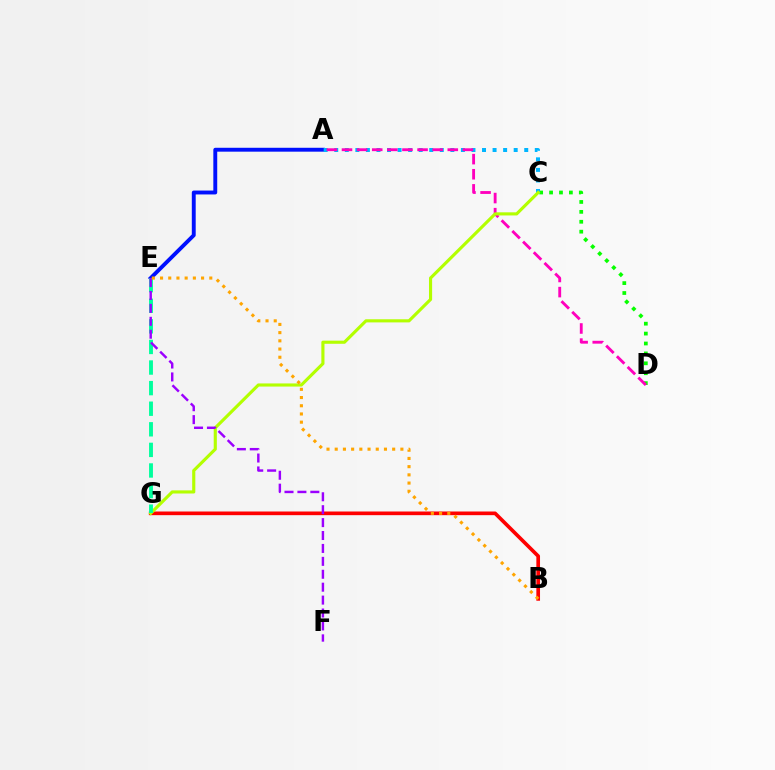{('A', 'E'): [{'color': '#0010ff', 'line_style': 'solid', 'thickness': 2.8}], ('B', 'G'): [{'color': '#ff0000', 'line_style': 'solid', 'thickness': 2.64}], ('C', 'D'): [{'color': '#08ff00', 'line_style': 'dotted', 'thickness': 2.69}], ('A', 'C'): [{'color': '#00b5ff', 'line_style': 'dotted', 'thickness': 2.87}], ('A', 'D'): [{'color': '#ff00bd', 'line_style': 'dashed', 'thickness': 2.05}], ('C', 'G'): [{'color': '#b3ff00', 'line_style': 'solid', 'thickness': 2.25}], ('E', 'G'): [{'color': '#00ff9d', 'line_style': 'dashed', 'thickness': 2.8}], ('E', 'F'): [{'color': '#9b00ff', 'line_style': 'dashed', 'thickness': 1.75}], ('B', 'E'): [{'color': '#ffa500', 'line_style': 'dotted', 'thickness': 2.23}]}